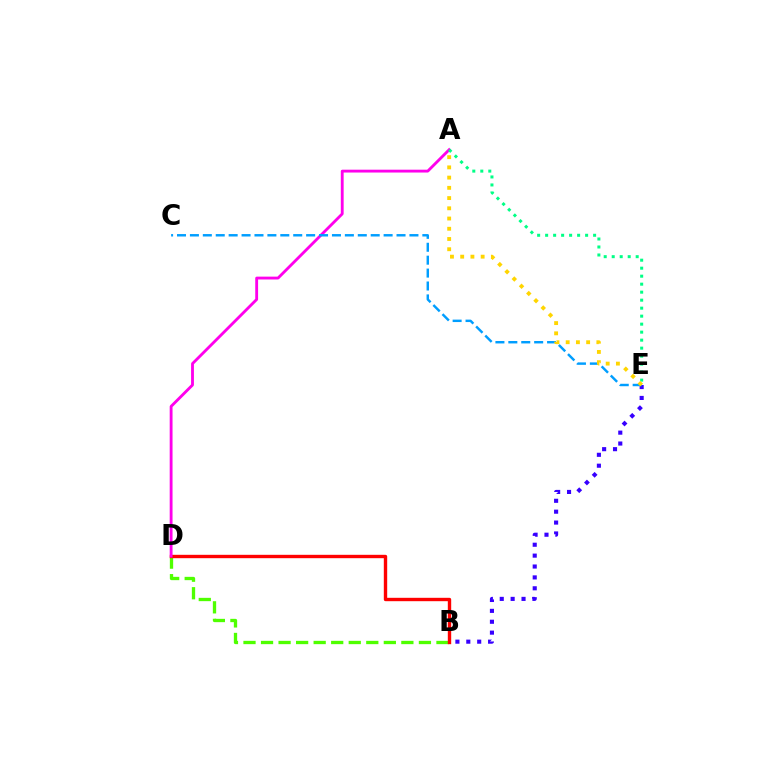{('B', 'D'): [{'color': '#4fff00', 'line_style': 'dashed', 'thickness': 2.38}, {'color': '#ff0000', 'line_style': 'solid', 'thickness': 2.44}], ('B', 'E'): [{'color': '#3700ff', 'line_style': 'dotted', 'thickness': 2.96}], ('A', 'D'): [{'color': '#ff00ed', 'line_style': 'solid', 'thickness': 2.05}], ('C', 'E'): [{'color': '#009eff', 'line_style': 'dashed', 'thickness': 1.75}], ('A', 'E'): [{'color': '#00ff86', 'line_style': 'dotted', 'thickness': 2.17}, {'color': '#ffd500', 'line_style': 'dotted', 'thickness': 2.78}]}